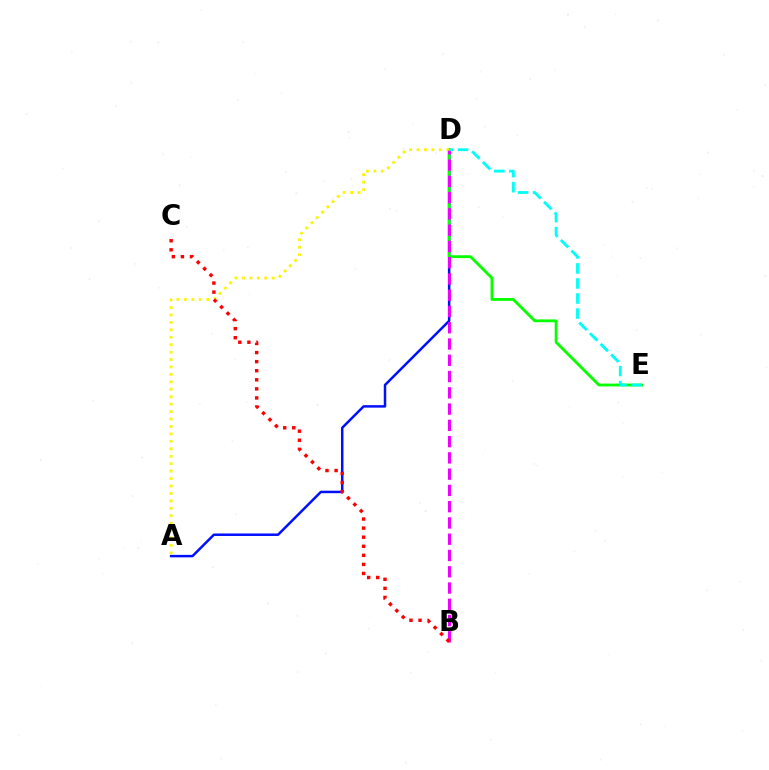{('A', 'D'): [{'color': '#0010ff', 'line_style': 'solid', 'thickness': 1.79}, {'color': '#fcf500', 'line_style': 'dotted', 'thickness': 2.02}], ('D', 'E'): [{'color': '#08ff00', 'line_style': 'solid', 'thickness': 2.03}, {'color': '#00fff6', 'line_style': 'dashed', 'thickness': 2.04}], ('B', 'D'): [{'color': '#ee00ff', 'line_style': 'dashed', 'thickness': 2.21}], ('B', 'C'): [{'color': '#ff0000', 'line_style': 'dotted', 'thickness': 2.46}]}